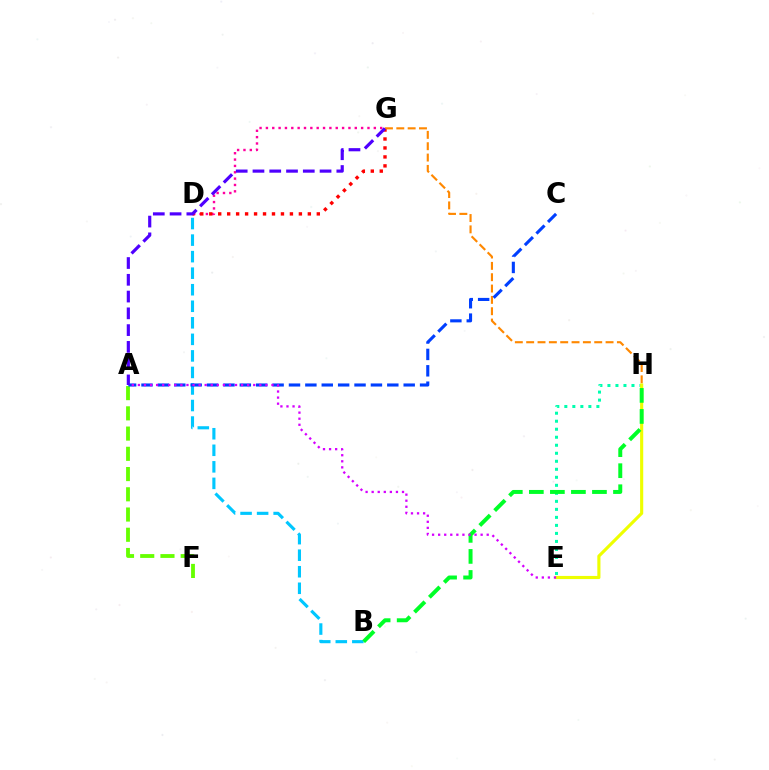{('D', 'G'): [{'color': '#ff00a0', 'line_style': 'dotted', 'thickness': 1.72}, {'color': '#ff0000', 'line_style': 'dotted', 'thickness': 2.44}], ('B', 'D'): [{'color': '#00c7ff', 'line_style': 'dashed', 'thickness': 2.25}], ('E', 'H'): [{'color': '#00ffaf', 'line_style': 'dotted', 'thickness': 2.18}, {'color': '#eeff00', 'line_style': 'solid', 'thickness': 2.25}], ('G', 'H'): [{'color': '#ff8800', 'line_style': 'dashed', 'thickness': 1.54}], ('A', 'F'): [{'color': '#66ff00', 'line_style': 'dashed', 'thickness': 2.75}], ('A', 'C'): [{'color': '#003fff', 'line_style': 'dashed', 'thickness': 2.23}], ('B', 'H'): [{'color': '#00ff27', 'line_style': 'dashed', 'thickness': 2.86}], ('A', 'G'): [{'color': '#4f00ff', 'line_style': 'dashed', 'thickness': 2.28}], ('A', 'E'): [{'color': '#d600ff', 'line_style': 'dotted', 'thickness': 1.65}]}